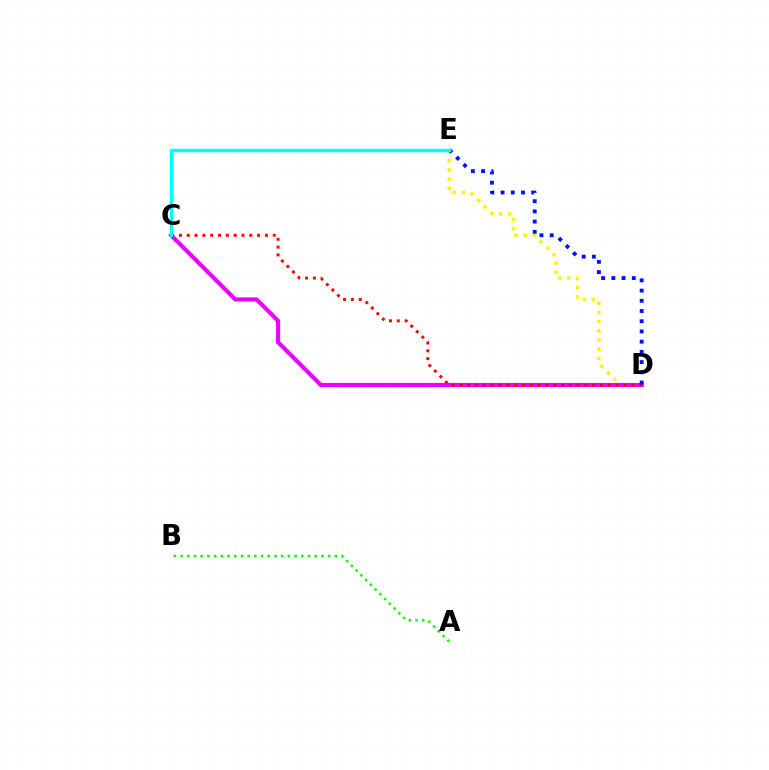{('A', 'B'): [{'color': '#08ff00', 'line_style': 'dotted', 'thickness': 1.82}], ('D', 'E'): [{'color': '#fcf500', 'line_style': 'dotted', 'thickness': 2.5}, {'color': '#0010ff', 'line_style': 'dotted', 'thickness': 2.77}], ('C', 'D'): [{'color': '#ee00ff', 'line_style': 'solid', 'thickness': 2.99}, {'color': '#ff0000', 'line_style': 'dotted', 'thickness': 2.12}], ('C', 'E'): [{'color': '#00fff6', 'line_style': 'solid', 'thickness': 2.48}]}